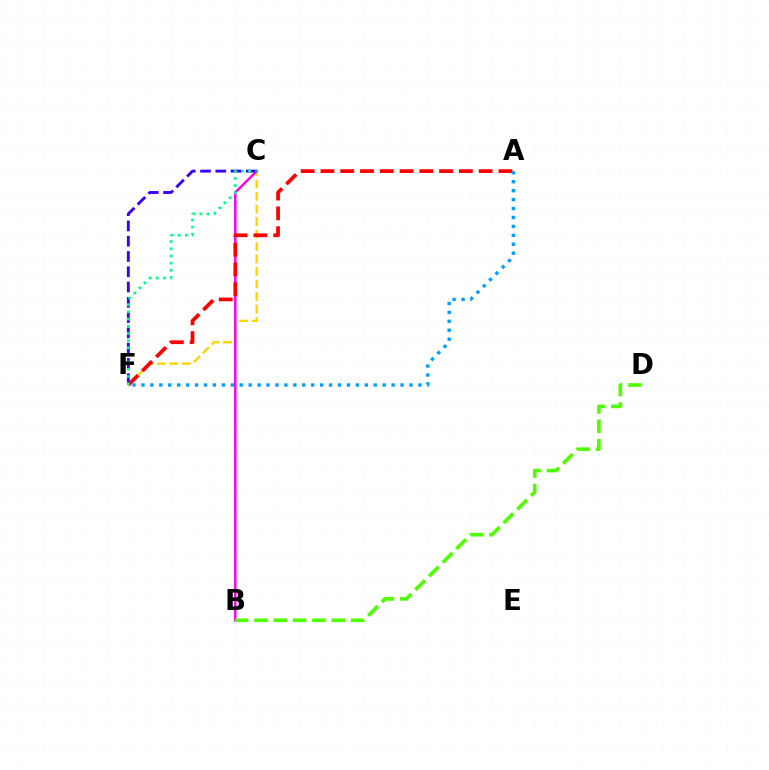{('C', 'F'): [{'color': '#ffd500', 'line_style': 'dashed', 'thickness': 1.7}, {'color': '#3700ff', 'line_style': 'dashed', 'thickness': 2.08}, {'color': '#00ff86', 'line_style': 'dotted', 'thickness': 1.95}], ('B', 'C'): [{'color': '#ff00ed', 'line_style': 'solid', 'thickness': 1.78}], ('A', 'F'): [{'color': '#ff0000', 'line_style': 'dashed', 'thickness': 2.69}, {'color': '#009eff', 'line_style': 'dotted', 'thickness': 2.43}], ('B', 'D'): [{'color': '#4fff00', 'line_style': 'dashed', 'thickness': 2.62}]}